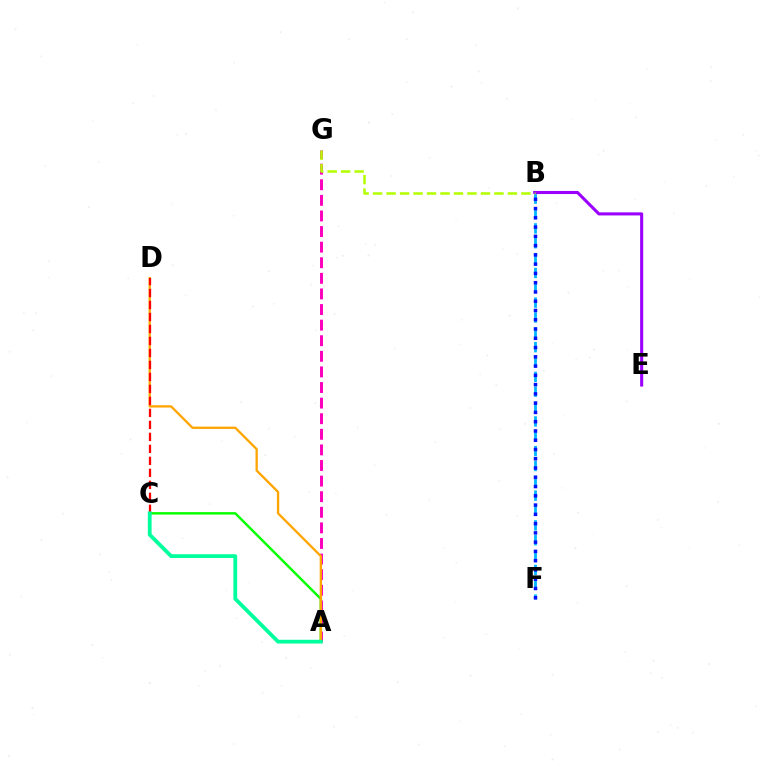{('A', 'G'): [{'color': '#ff00bd', 'line_style': 'dashed', 'thickness': 2.12}], ('A', 'C'): [{'color': '#08ff00', 'line_style': 'solid', 'thickness': 1.77}, {'color': '#00ff9d', 'line_style': 'solid', 'thickness': 2.73}], ('A', 'D'): [{'color': '#ffa500', 'line_style': 'solid', 'thickness': 1.66}], ('B', 'F'): [{'color': '#00b5ff', 'line_style': 'dashed', 'thickness': 2.02}, {'color': '#0010ff', 'line_style': 'dotted', 'thickness': 2.52}], ('B', 'E'): [{'color': '#9b00ff', 'line_style': 'solid', 'thickness': 2.21}], ('B', 'G'): [{'color': '#b3ff00', 'line_style': 'dashed', 'thickness': 1.83}], ('C', 'D'): [{'color': '#ff0000', 'line_style': 'dashed', 'thickness': 1.63}]}